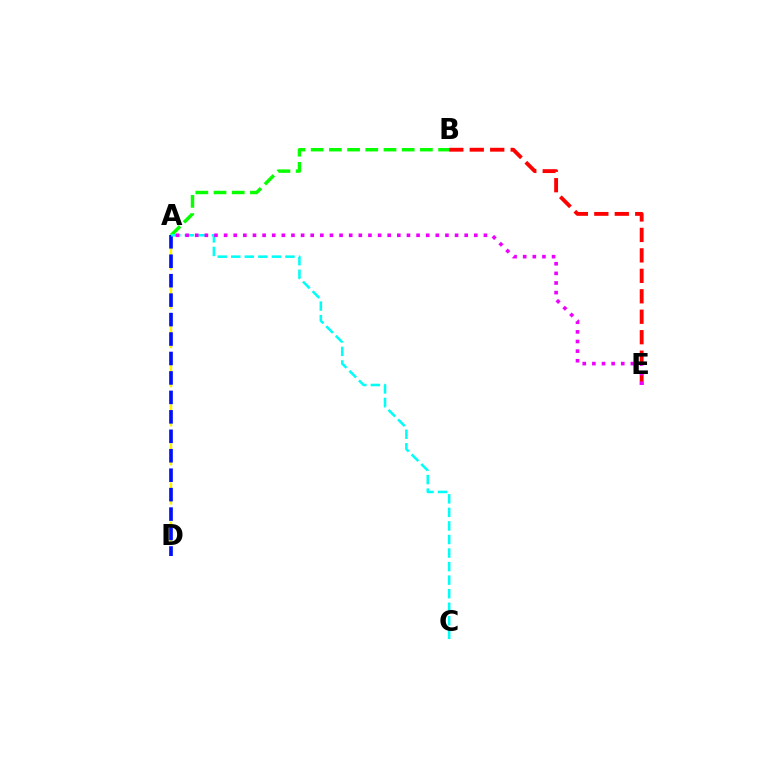{('A', 'D'): [{'color': '#fcf500', 'line_style': 'dashed', 'thickness': 1.77}, {'color': '#0010ff', 'line_style': 'dashed', 'thickness': 2.64}], ('B', 'E'): [{'color': '#ff0000', 'line_style': 'dashed', 'thickness': 2.78}], ('A', 'B'): [{'color': '#08ff00', 'line_style': 'dashed', 'thickness': 2.47}], ('A', 'C'): [{'color': '#00fff6', 'line_style': 'dashed', 'thickness': 1.84}], ('A', 'E'): [{'color': '#ee00ff', 'line_style': 'dotted', 'thickness': 2.61}]}